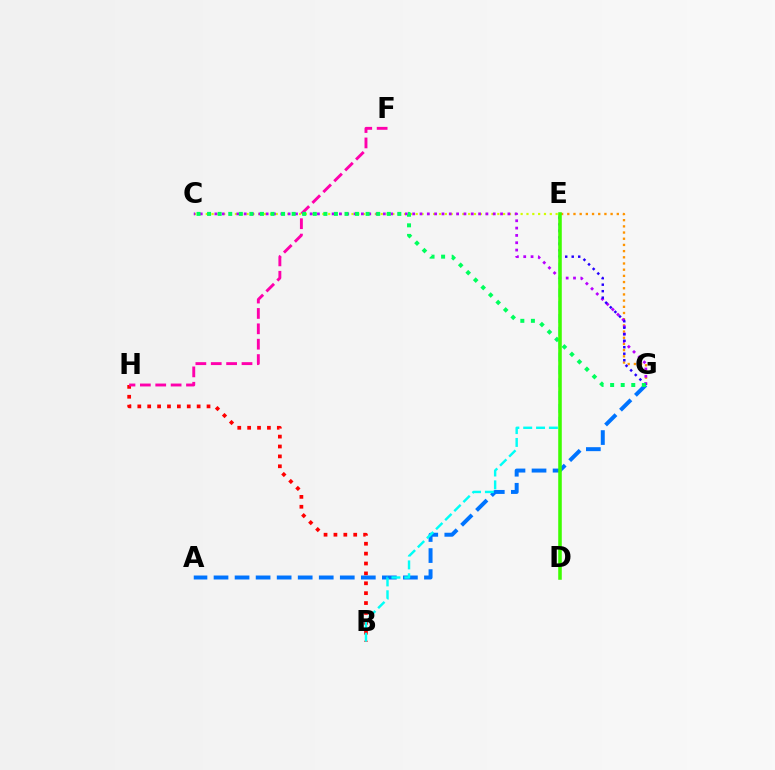{('C', 'E'): [{'color': '#d1ff00', 'line_style': 'dotted', 'thickness': 1.58}], ('B', 'H'): [{'color': '#ff0000', 'line_style': 'dotted', 'thickness': 2.69}], ('F', 'H'): [{'color': '#ff00ac', 'line_style': 'dashed', 'thickness': 2.09}], ('A', 'G'): [{'color': '#0074ff', 'line_style': 'dashed', 'thickness': 2.86}], ('E', 'G'): [{'color': '#ff9400', 'line_style': 'dotted', 'thickness': 1.68}, {'color': '#2500ff', 'line_style': 'dotted', 'thickness': 1.77}], ('C', 'G'): [{'color': '#b900ff', 'line_style': 'dotted', 'thickness': 1.99}, {'color': '#00ff5c', 'line_style': 'dotted', 'thickness': 2.87}], ('B', 'E'): [{'color': '#00fff6', 'line_style': 'dashed', 'thickness': 1.75}], ('D', 'E'): [{'color': '#3dff00', 'line_style': 'solid', 'thickness': 2.55}]}